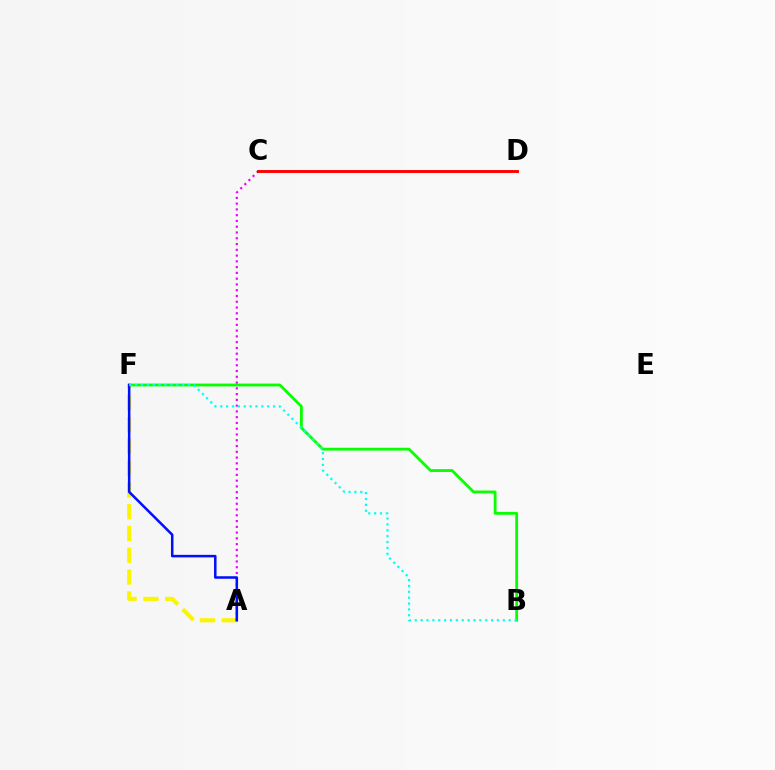{('B', 'F'): [{'color': '#08ff00', 'line_style': 'solid', 'thickness': 2.02}, {'color': '#00fff6', 'line_style': 'dotted', 'thickness': 1.6}], ('A', 'F'): [{'color': '#fcf500', 'line_style': 'dashed', 'thickness': 2.96}, {'color': '#0010ff', 'line_style': 'solid', 'thickness': 1.82}], ('A', 'C'): [{'color': '#ee00ff', 'line_style': 'dotted', 'thickness': 1.57}], ('C', 'D'): [{'color': '#ff0000', 'line_style': 'solid', 'thickness': 2.1}]}